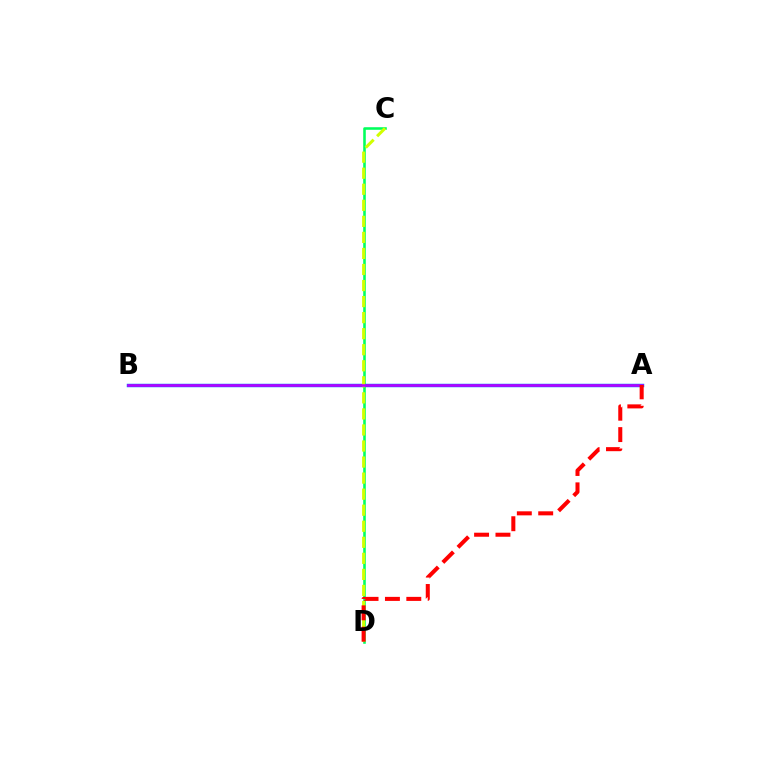{('C', 'D'): [{'color': '#00ff5c', 'line_style': 'solid', 'thickness': 1.85}, {'color': '#d1ff00', 'line_style': 'dashed', 'thickness': 2.18}], ('A', 'B'): [{'color': '#0074ff', 'line_style': 'solid', 'thickness': 2.48}, {'color': '#b900ff', 'line_style': 'solid', 'thickness': 1.85}], ('A', 'D'): [{'color': '#ff0000', 'line_style': 'dashed', 'thickness': 2.9}]}